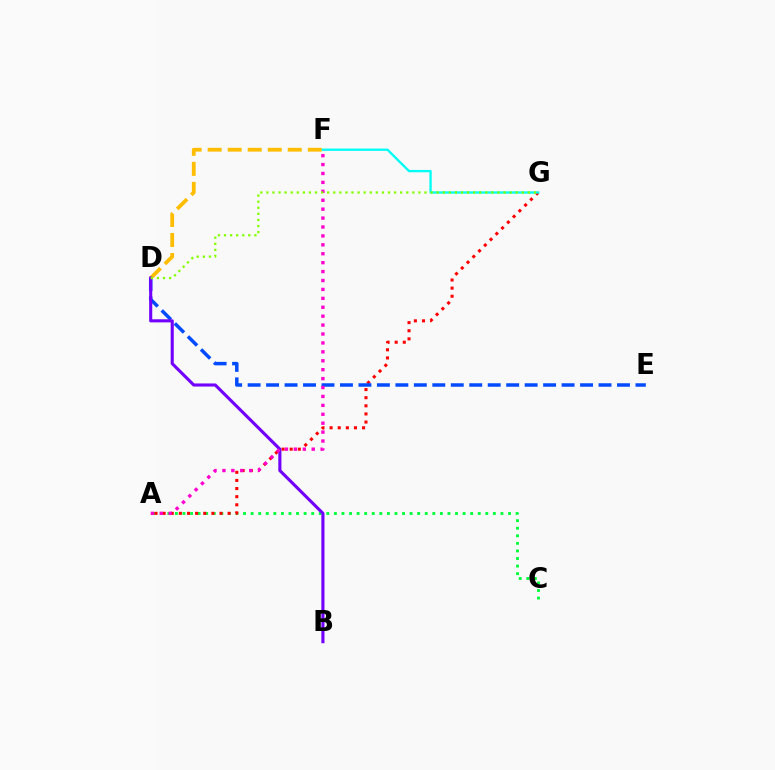{('A', 'C'): [{'color': '#00ff39', 'line_style': 'dotted', 'thickness': 2.06}], ('D', 'F'): [{'color': '#ffbd00', 'line_style': 'dashed', 'thickness': 2.72}], ('A', 'G'): [{'color': '#ff0000', 'line_style': 'dotted', 'thickness': 2.21}], ('D', 'E'): [{'color': '#004bff', 'line_style': 'dashed', 'thickness': 2.51}], ('B', 'D'): [{'color': '#7200ff', 'line_style': 'solid', 'thickness': 2.23}], ('A', 'F'): [{'color': '#ff00cf', 'line_style': 'dotted', 'thickness': 2.42}], ('F', 'G'): [{'color': '#00fff6', 'line_style': 'solid', 'thickness': 1.68}], ('D', 'G'): [{'color': '#84ff00', 'line_style': 'dotted', 'thickness': 1.65}]}